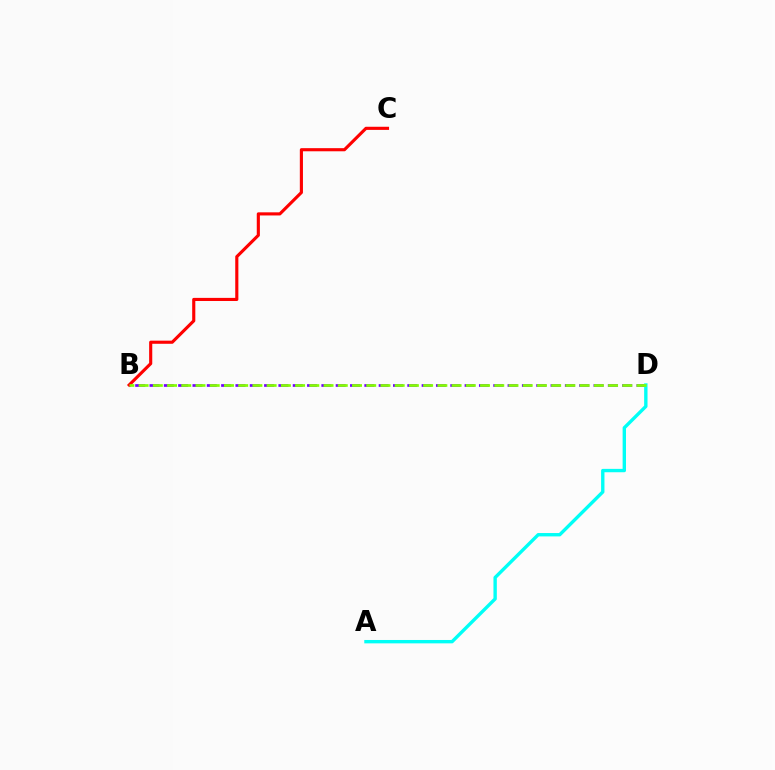{('B', 'D'): [{'color': '#7200ff', 'line_style': 'dashed', 'thickness': 1.95}, {'color': '#84ff00', 'line_style': 'dashed', 'thickness': 1.93}], ('A', 'D'): [{'color': '#00fff6', 'line_style': 'solid', 'thickness': 2.43}], ('B', 'C'): [{'color': '#ff0000', 'line_style': 'solid', 'thickness': 2.25}]}